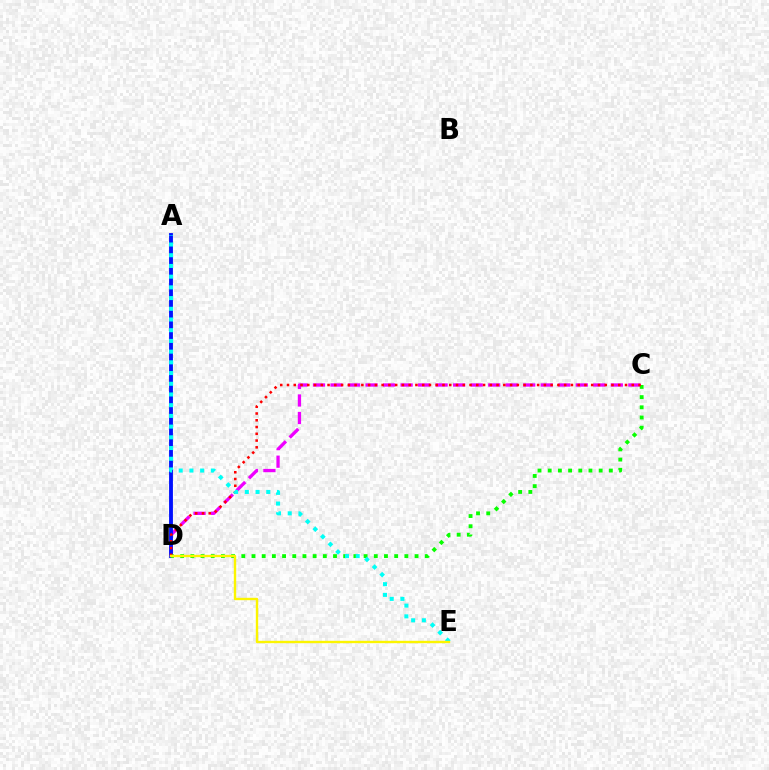{('C', 'D'): [{'color': '#ee00ff', 'line_style': 'dashed', 'thickness': 2.38}, {'color': '#08ff00', 'line_style': 'dotted', 'thickness': 2.77}, {'color': '#ff0000', 'line_style': 'dotted', 'thickness': 1.84}], ('A', 'D'): [{'color': '#0010ff', 'line_style': 'solid', 'thickness': 2.77}], ('A', 'E'): [{'color': '#00fff6', 'line_style': 'dotted', 'thickness': 2.91}], ('D', 'E'): [{'color': '#fcf500', 'line_style': 'solid', 'thickness': 1.71}]}